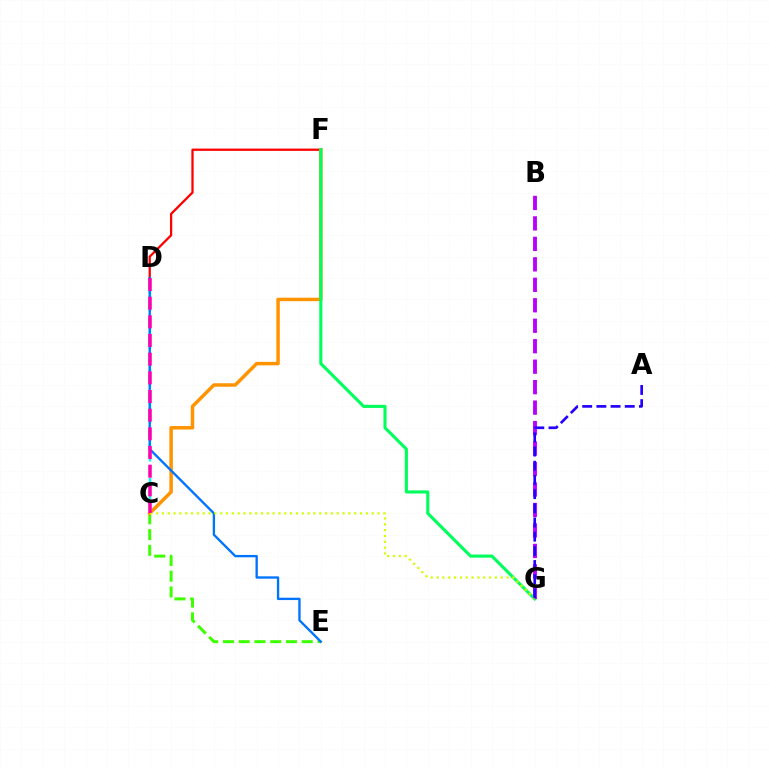{('D', 'F'): [{'color': '#ff0000', 'line_style': 'solid', 'thickness': 1.64}], ('C', 'E'): [{'color': '#3dff00', 'line_style': 'dashed', 'thickness': 2.14}], ('C', 'D'): [{'color': '#00fff6', 'line_style': 'dashed', 'thickness': 1.7}, {'color': '#ff00ac', 'line_style': 'dashed', 'thickness': 2.54}], ('C', 'F'): [{'color': '#ff9400', 'line_style': 'solid', 'thickness': 2.51}], ('F', 'G'): [{'color': '#00ff5c', 'line_style': 'solid', 'thickness': 2.23}], ('B', 'G'): [{'color': '#b900ff', 'line_style': 'dashed', 'thickness': 2.78}], ('D', 'E'): [{'color': '#0074ff', 'line_style': 'solid', 'thickness': 1.69}], ('C', 'G'): [{'color': '#d1ff00', 'line_style': 'dotted', 'thickness': 1.58}], ('A', 'G'): [{'color': '#2500ff', 'line_style': 'dashed', 'thickness': 1.93}]}